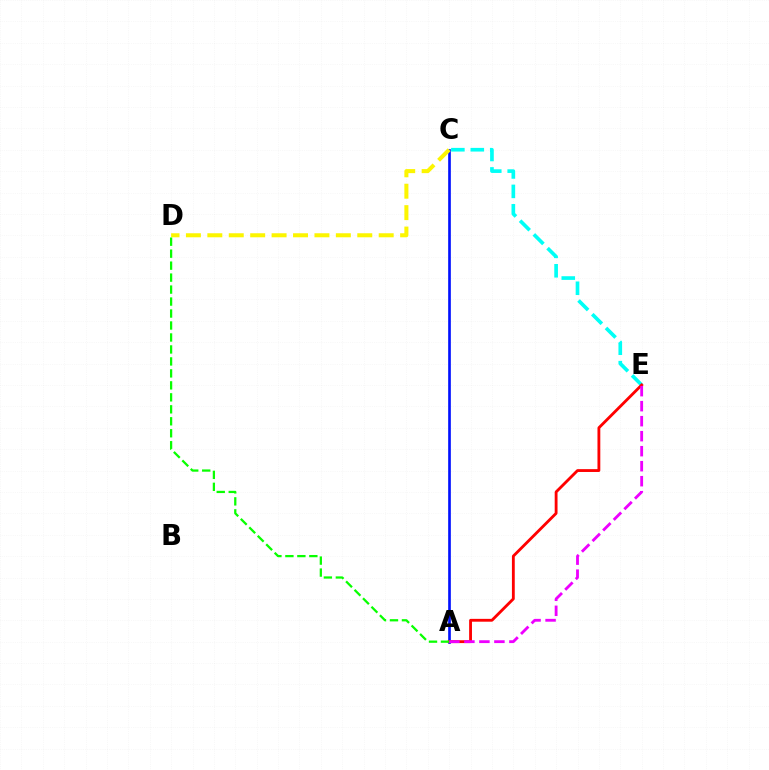{('C', 'E'): [{'color': '#00fff6', 'line_style': 'dashed', 'thickness': 2.64}], ('A', 'C'): [{'color': '#0010ff', 'line_style': 'solid', 'thickness': 1.91}], ('A', 'E'): [{'color': '#ff0000', 'line_style': 'solid', 'thickness': 2.04}, {'color': '#ee00ff', 'line_style': 'dashed', 'thickness': 2.04}], ('C', 'D'): [{'color': '#fcf500', 'line_style': 'dashed', 'thickness': 2.91}], ('A', 'D'): [{'color': '#08ff00', 'line_style': 'dashed', 'thickness': 1.63}]}